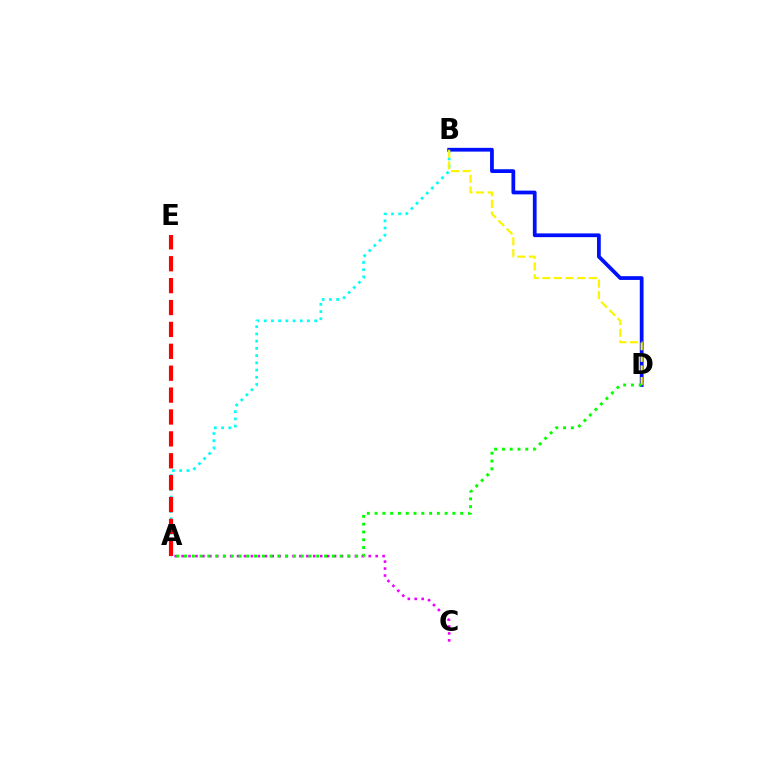{('A', 'B'): [{'color': '#00fff6', 'line_style': 'dotted', 'thickness': 1.96}], ('A', 'C'): [{'color': '#ee00ff', 'line_style': 'dotted', 'thickness': 1.88}], ('B', 'D'): [{'color': '#0010ff', 'line_style': 'solid', 'thickness': 2.7}, {'color': '#fcf500', 'line_style': 'dashed', 'thickness': 1.58}], ('A', 'E'): [{'color': '#ff0000', 'line_style': 'dashed', 'thickness': 2.97}], ('A', 'D'): [{'color': '#08ff00', 'line_style': 'dotted', 'thickness': 2.11}]}